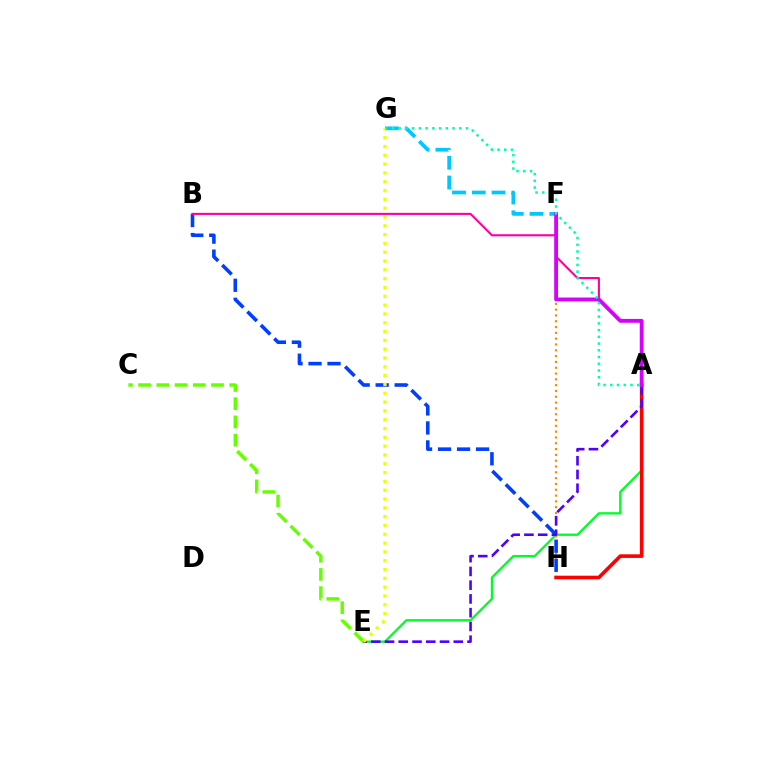{('A', 'E'): [{'color': '#00ff27', 'line_style': 'solid', 'thickness': 1.68}, {'color': '#4f00ff', 'line_style': 'dashed', 'thickness': 1.87}], ('F', 'H'): [{'color': '#ff8800', 'line_style': 'dotted', 'thickness': 1.58}], ('C', 'E'): [{'color': '#66ff00', 'line_style': 'dashed', 'thickness': 2.48}], ('B', 'H'): [{'color': '#003fff', 'line_style': 'dashed', 'thickness': 2.58}], ('F', 'G'): [{'color': '#00c7ff', 'line_style': 'dashed', 'thickness': 2.69}], ('A', 'B'): [{'color': '#ff00a0', 'line_style': 'solid', 'thickness': 1.52}], ('A', 'H'): [{'color': '#ff0000', 'line_style': 'solid', 'thickness': 2.61}], ('E', 'G'): [{'color': '#eeff00', 'line_style': 'dotted', 'thickness': 2.39}], ('A', 'F'): [{'color': '#d600ff', 'line_style': 'solid', 'thickness': 2.76}], ('A', 'G'): [{'color': '#00ffaf', 'line_style': 'dotted', 'thickness': 1.83}]}